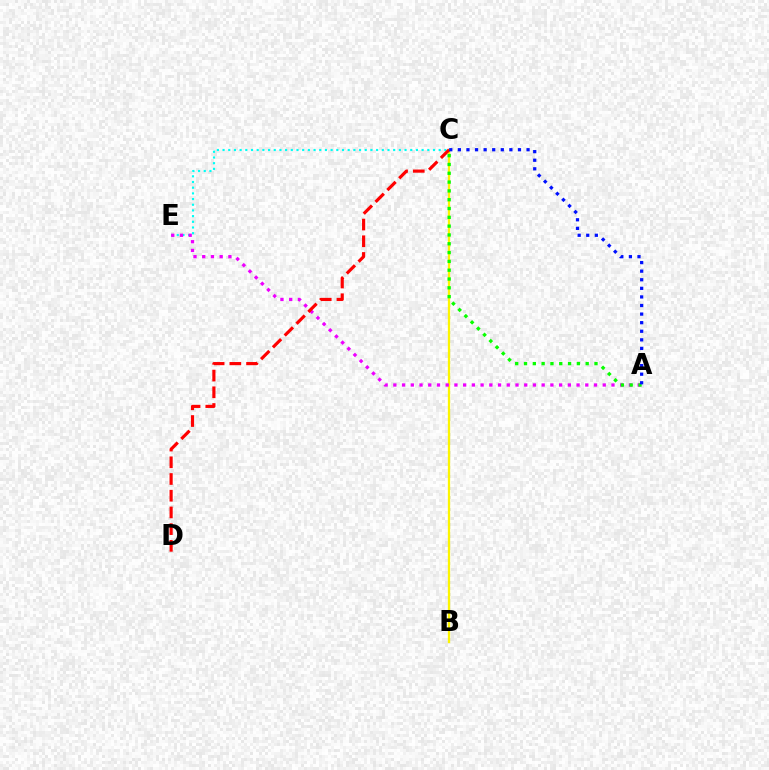{('C', 'E'): [{'color': '#00fff6', 'line_style': 'dotted', 'thickness': 1.55}], ('B', 'C'): [{'color': '#fcf500', 'line_style': 'solid', 'thickness': 1.65}], ('A', 'E'): [{'color': '#ee00ff', 'line_style': 'dotted', 'thickness': 2.37}], ('C', 'D'): [{'color': '#ff0000', 'line_style': 'dashed', 'thickness': 2.27}], ('A', 'C'): [{'color': '#08ff00', 'line_style': 'dotted', 'thickness': 2.39}, {'color': '#0010ff', 'line_style': 'dotted', 'thickness': 2.33}]}